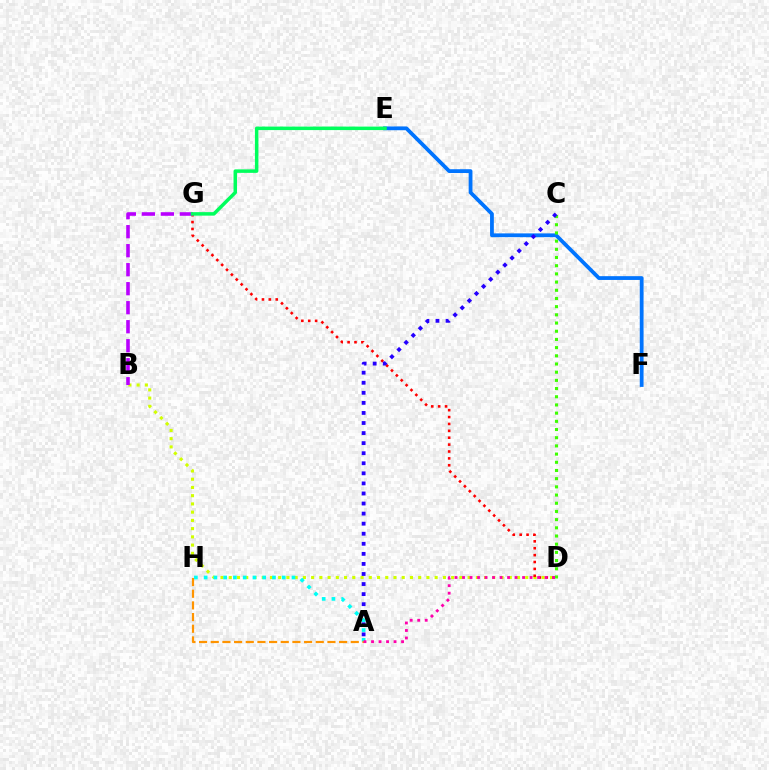{('B', 'D'): [{'color': '#d1ff00', 'line_style': 'dotted', 'thickness': 2.24}], ('D', 'G'): [{'color': '#ff0000', 'line_style': 'dotted', 'thickness': 1.87}], ('A', 'H'): [{'color': '#00fff6', 'line_style': 'dotted', 'thickness': 2.65}, {'color': '#ff9400', 'line_style': 'dashed', 'thickness': 1.59}], ('E', 'F'): [{'color': '#0074ff', 'line_style': 'solid', 'thickness': 2.73}], ('C', 'D'): [{'color': '#3dff00', 'line_style': 'dotted', 'thickness': 2.23}], ('B', 'G'): [{'color': '#b900ff', 'line_style': 'dashed', 'thickness': 2.58}], ('A', 'D'): [{'color': '#ff00ac', 'line_style': 'dotted', 'thickness': 2.04}], ('A', 'C'): [{'color': '#2500ff', 'line_style': 'dotted', 'thickness': 2.73}], ('E', 'G'): [{'color': '#00ff5c', 'line_style': 'solid', 'thickness': 2.52}]}